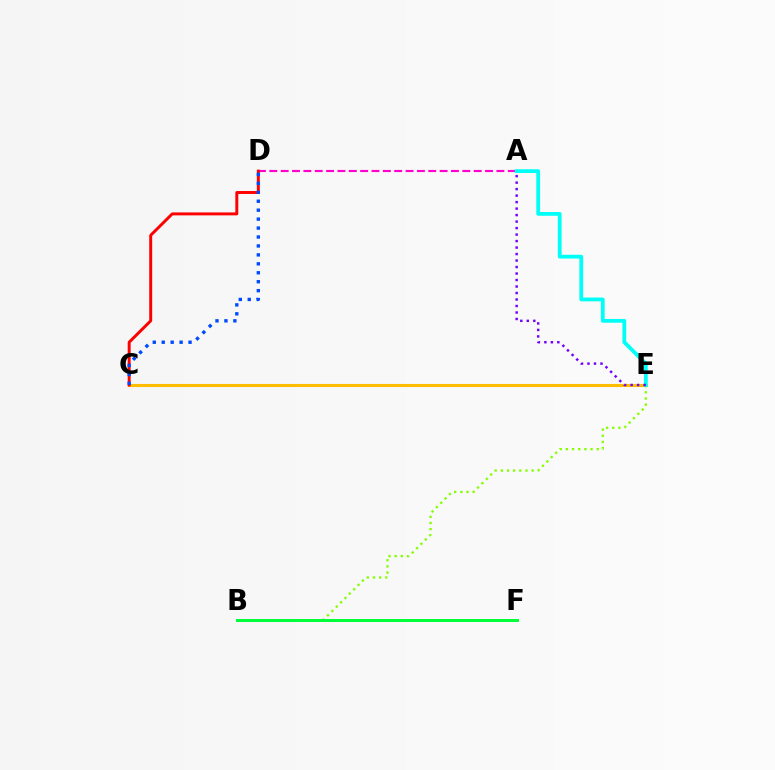{('B', 'E'): [{'color': '#84ff00', 'line_style': 'dotted', 'thickness': 1.67}], ('C', 'E'): [{'color': '#ffbd00', 'line_style': 'solid', 'thickness': 2.23}], ('B', 'F'): [{'color': '#00ff39', 'line_style': 'solid', 'thickness': 2.15}], ('A', 'D'): [{'color': '#ff00cf', 'line_style': 'dashed', 'thickness': 1.54}], ('A', 'E'): [{'color': '#00fff6', 'line_style': 'solid', 'thickness': 2.73}, {'color': '#7200ff', 'line_style': 'dotted', 'thickness': 1.76}], ('C', 'D'): [{'color': '#ff0000', 'line_style': 'solid', 'thickness': 2.12}, {'color': '#004bff', 'line_style': 'dotted', 'thickness': 2.43}]}